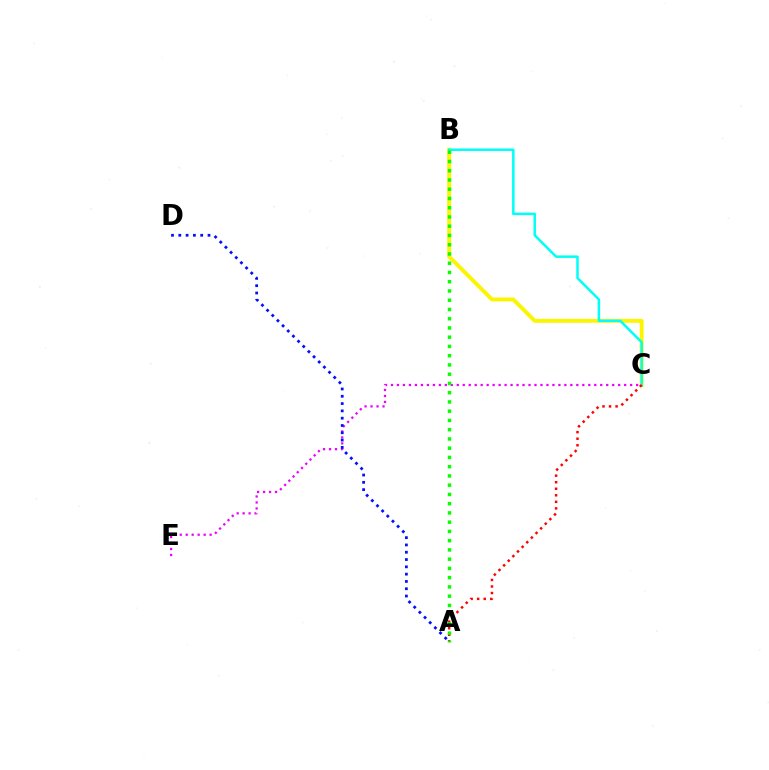{('B', 'C'): [{'color': '#fcf500', 'line_style': 'solid', 'thickness': 2.8}, {'color': '#00fff6', 'line_style': 'solid', 'thickness': 1.8}], ('C', 'E'): [{'color': '#ee00ff', 'line_style': 'dotted', 'thickness': 1.62}], ('A', 'D'): [{'color': '#0010ff', 'line_style': 'dotted', 'thickness': 1.98}], ('A', 'C'): [{'color': '#ff0000', 'line_style': 'dotted', 'thickness': 1.78}], ('A', 'B'): [{'color': '#08ff00', 'line_style': 'dotted', 'thickness': 2.51}]}